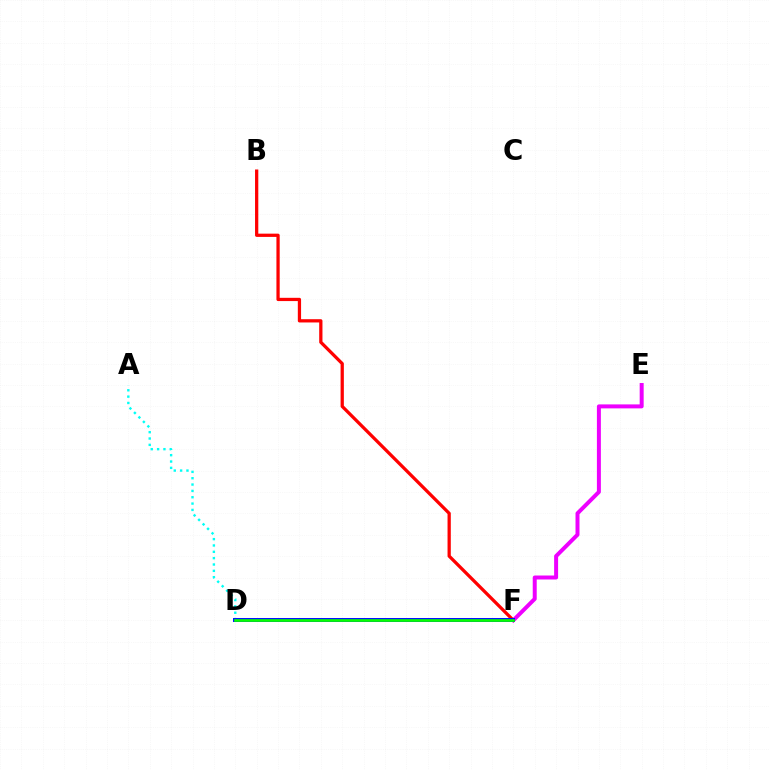{('B', 'F'): [{'color': '#ff0000', 'line_style': 'solid', 'thickness': 2.35}], ('A', 'D'): [{'color': '#00fff6', 'line_style': 'dotted', 'thickness': 1.72}], ('E', 'F'): [{'color': '#ee00ff', 'line_style': 'solid', 'thickness': 2.87}], ('D', 'F'): [{'color': '#fcf500', 'line_style': 'dotted', 'thickness': 1.69}, {'color': '#0010ff', 'line_style': 'solid', 'thickness': 2.86}, {'color': '#08ff00', 'line_style': 'solid', 'thickness': 1.92}]}